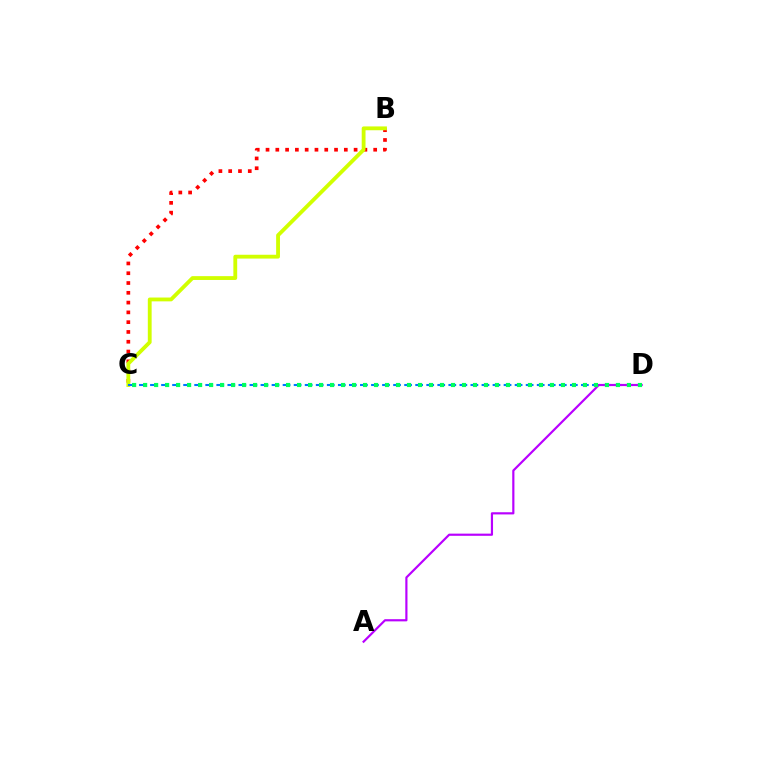{('B', 'C'): [{'color': '#ff0000', 'line_style': 'dotted', 'thickness': 2.66}, {'color': '#d1ff00', 'line_style': 'solid', 'thickness': 2.76}], ('C', 'D'): [{'color': '#0074ff', 'line_style': 'dashed', 'thickness': 1.5}, {'color': '#00ff5c', 'line_style': 'dotted', 'thickness': 2.99}], ('A', 'D'): [{'color': '#b900ff', 'line_style': 'solid', 'thickness': 1.57}]}